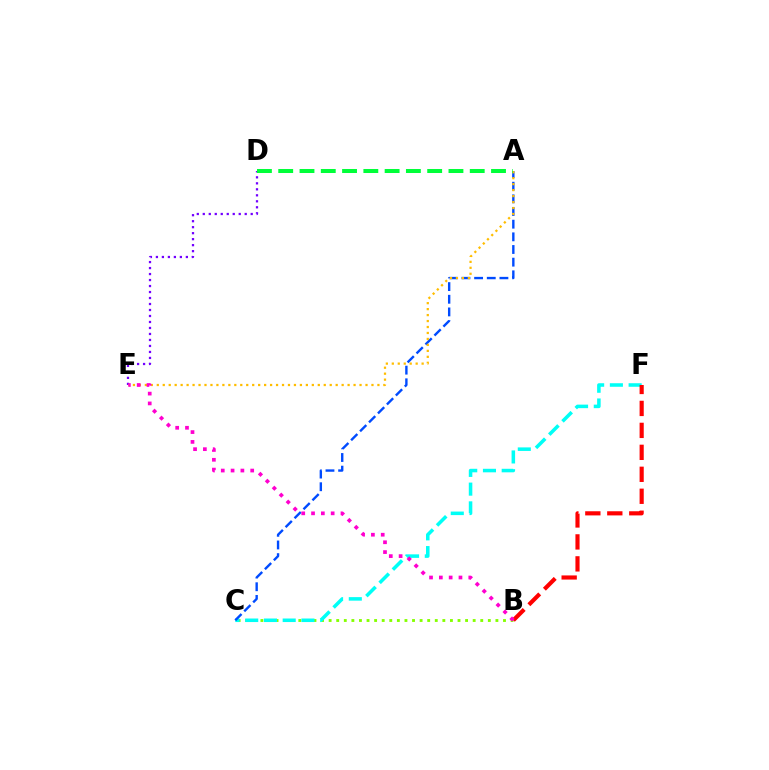{('B', 'C'): [{'color': '#84ff00', 'line_style': 'dotted', 'thickness': 2.06}], ('D', 'E'): [{'color': '#7200ff', 'line_style': 'dotted', 'thickness': 1.63}], ('C', 'F'): [{'color': '#00fff6', 'line_style': 'dashed', 'thickness': 2.55}], ('B', 'F'): [{'color': '#ff0000', 'line_style': 'dashed', 'thickness': 2.98}], ('A', 'C'): [{'color': '#004bff', 'line_style': 'dashed', 'thickness': 1.72}], ('A', 'E'): [{'color': '#ffbd00', 'line_style': 'dotted', 'thickness': 1.62}], ('B', 'E'): [{'color': '#ff00cf', 'line_style': 'dotted', 'thickness': 2.67}], ('A', 'D'): [{'color': '#00ff39', 'line_style': 'dashed', 'thickness': 2.89}]}